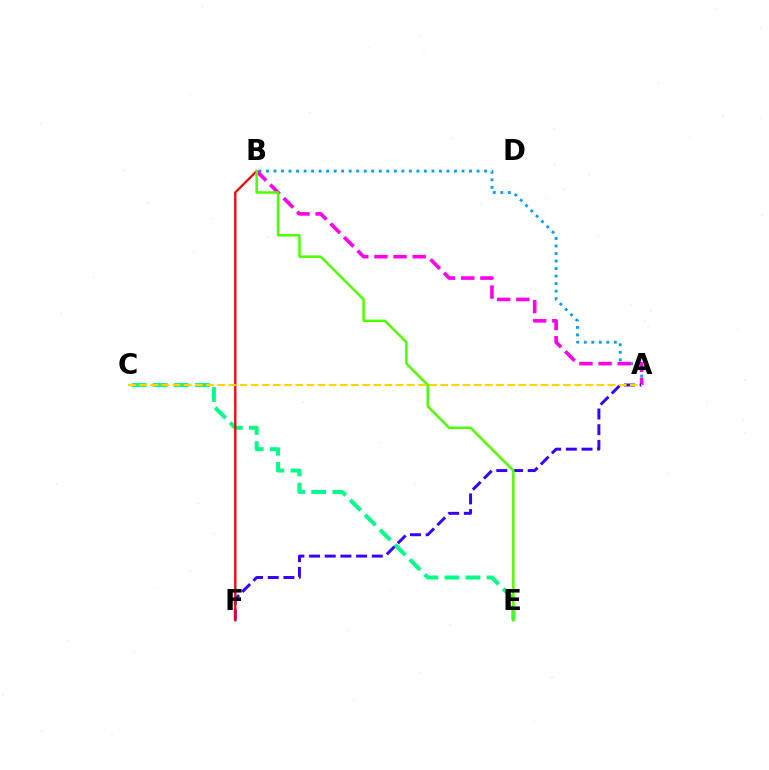{('C', 'E'): [{'color': '#00ff86', 'line_style': 'dashed', 'thickness': 2.86}], ('A', 'B'): [{'color': '#009eff', 'line_style': 'dotted', 'thickness': 2.04}, {'color': '#ff00ed', 'line_style': 'dashed', 'thickness': 2.6}], ('A', 'F'): [{'color': '#3700ff', 'line_style': 'dashed', 'thickness': 2.13}], ('B', 'F'): [{'color': '#ff0000', 'line_style': 'solid', 'thickness': 1.65}], ('B', 'E'): [{'color': '#4fff00', 'line_style': 'solid', 'thickness': 1.79}], ('A', 'C'): [{'color': '#ffd500', 'line_style': 'dashed', 'thickness': 1.52}]}